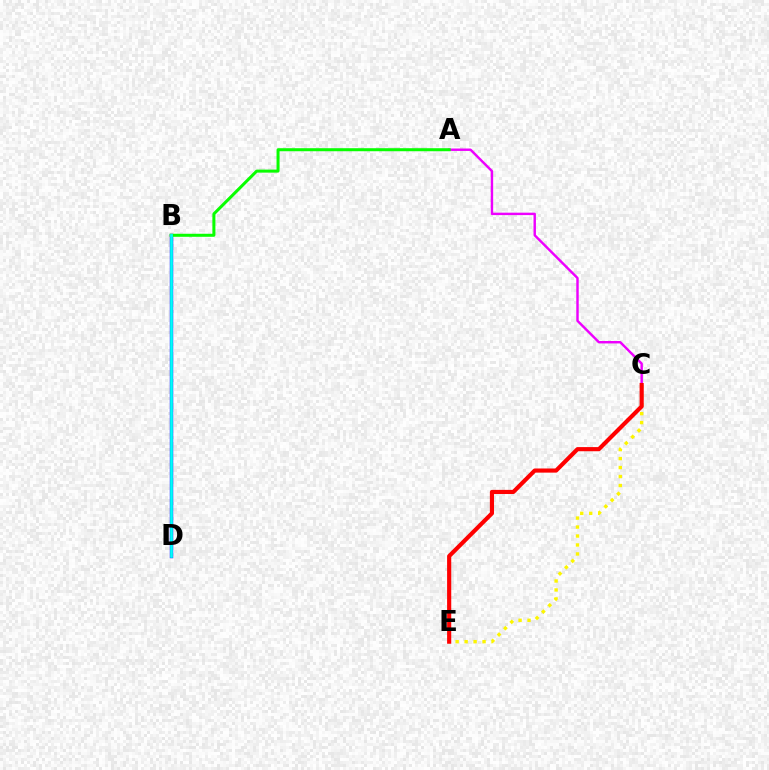{('B', 'D'): [{'color': '#0010ff', 'line_style': 'solid', 'thickness': 2.45}, {'color': '#00fff6', 'line_style': 'solid', 'thickness': 1.97}], ('A', 'C'): [{'color': '#ee00ff', 'line_style': 'solid', 'thickness': 1.75}], ('C', 'E'): [{'color': '#fcf500', 'line_style': 'dotted', 'thickness': 2.44}, {'color': '#ff0000', 'line_style': 'solid', 'thickness': 2.98}], ('A', 'B'): [{'color': '#08ff00', 'line_style': 'solid', 'thickness': 2.18}]}